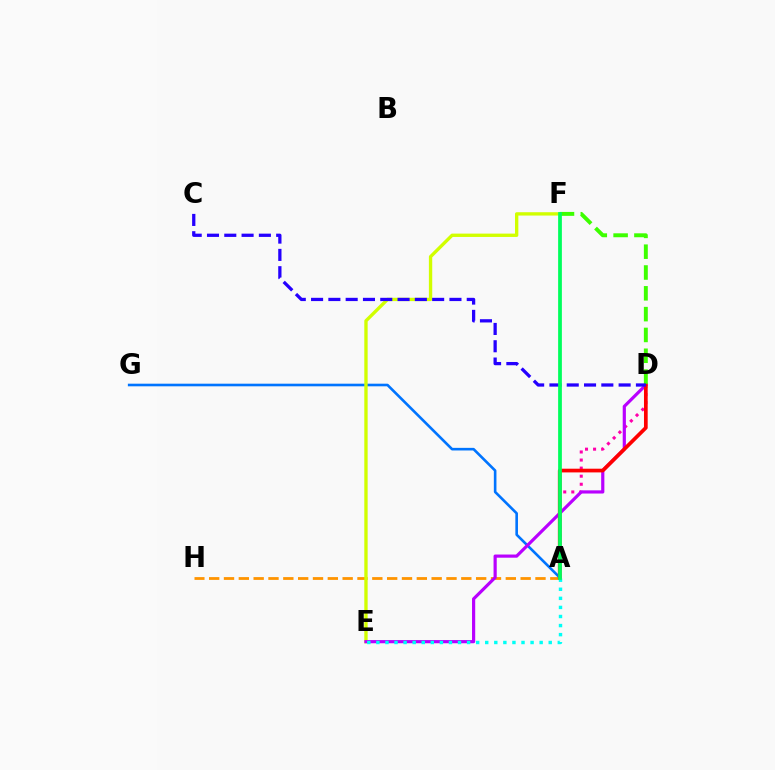{('A', 'D'): [{'color': '#ff00ac', 'line_style': 'dotted', 'thickness': 2.19}, {'color': '#ff0000', 'line_style': 'solid', 'thickness': 2.67}], ('A', 'H'): [{'color': '#ff9400', 'line_style': 'dashed', 'thickness': 2.01}], ('A', 'G'): [{'color': '#0074ff', 'line_style': 'solid', 'thickness': 1.88}], ('E', 'F'): [{'color': '#d1ff00', 'line_style': 'solid', 'thickness': 2.41}], ('D', 'E'): [{'color': '#b900ff', 'line_style': 'solid', 'thickness': 2.29}], ('A', 'E'): [{'color': '#00fff6', 'line_style': 'dotted', 'thickness': 2.46}], ('D', 'F'): [{'color': '#3dff00', 'line_style': 'dashed', 'thickness': 2.83}], ('C', 'D'): [{'color': '#2500ff', 'line_style': 'dashed', 'thickness': 2.35}], ('A', 'F'): [{'color': '#00ff5c', 'line_style': 'solid', 'thickness': 2.7}]}